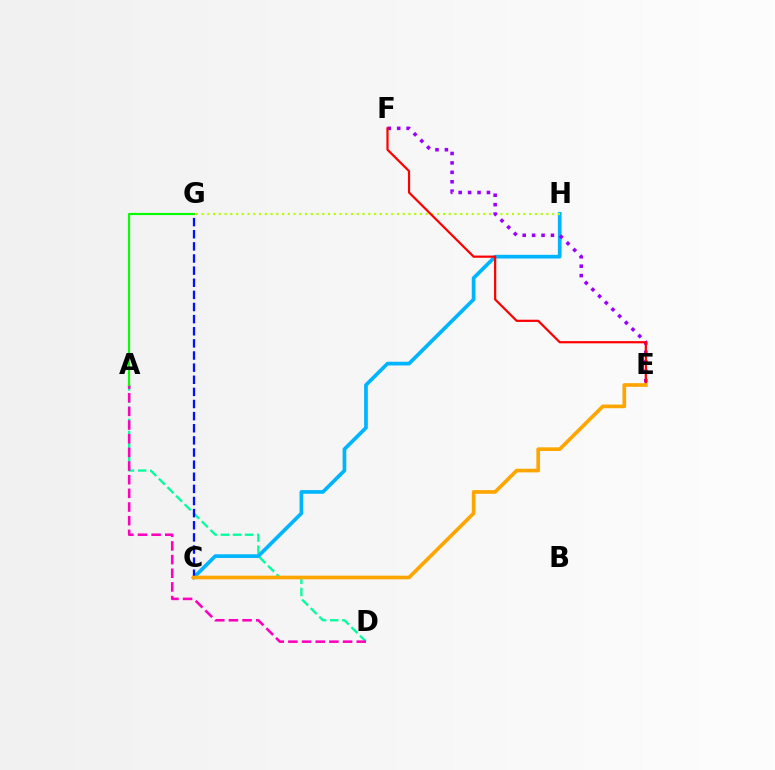{('A', 'D'): [{'color': '#00ff9d', 'line_style': 'dashed', 'thickness': 1.65}, {'color': '#ff00bd', 'line_style': 'dashed', 'thickness': 1.86}], ('C', 'H'): [{'color': '#00b5ff', 'line_style': 'solid', 'thickness': 2.66}], ('C', 'G'): [{'color': '#0010ff', 'line_style': 'dashed', 'thickness': 1.65}], ('G', 'H'): [{'color': '#b3ff00', 'line_style': 'dotted', 'thickness': 1.56}], ('A', 'G'): [{'color': '#08ff00', 'line_style': 'solid', 'thickness': 1.56}], ('E', 'F'): [{'color': '#9b00ff', 'line_style': 'dotted', 'thickness': 2.56}, {'color': '#ff0000', 'line_style': 'solid', 'thickness': 1.59}], ('C', 'E'): [{'color': '#ffa500', 'line_style': 'solid', 'thickness': 2.64}]}